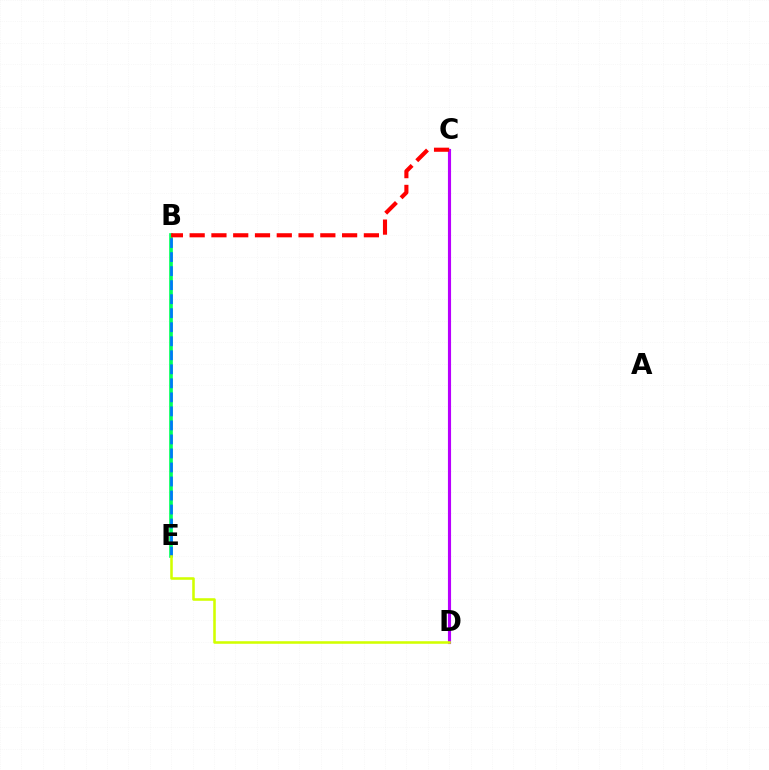{('B', 'E'): [{'color': '#00ff5c', 'line_style': 'solid', 'thickness': 2.65}, {'color': '#0074ff', 'line_style': 'dashed', 'thickness': 1.91}], ('C', 'D'): [{'color': '#b900ff', 'line_style': 'solid', 'thickness': 2.25}], ('B', 'C'): [{'color': '#ff0000', 'line_style': 'dashed', 'thickness': 2.96}], ('D', 'E'): [{'color': '#d1ff00', 'line_style': 'solid', 'thickness': 1.84}]}